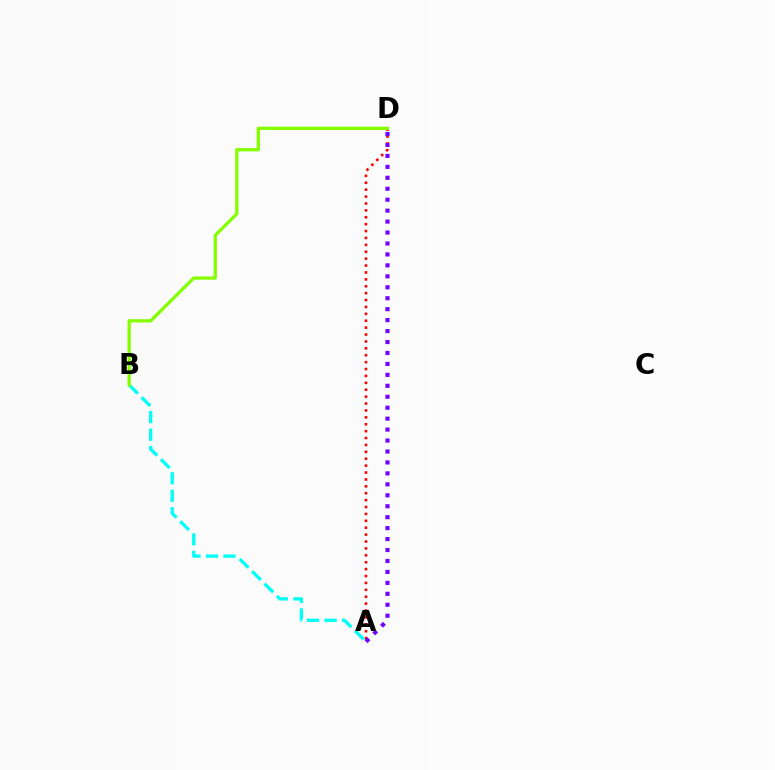{('A', 'D'): [{'color': '#ff0000', 'line_style': 'dotted', 'thickness': 1.87}, {'color': '#7200ff', 'line_style': 'dotted', 'thickness': 2.97}], ('A', 'B'): [{'color': '#00fff6', 'line_style': 'dashed', 'thickness': 2.38}], ('B', 'D'): [{'color': '#84ff00', 'line_style': 'solid', 'thickness': 2.35}]}